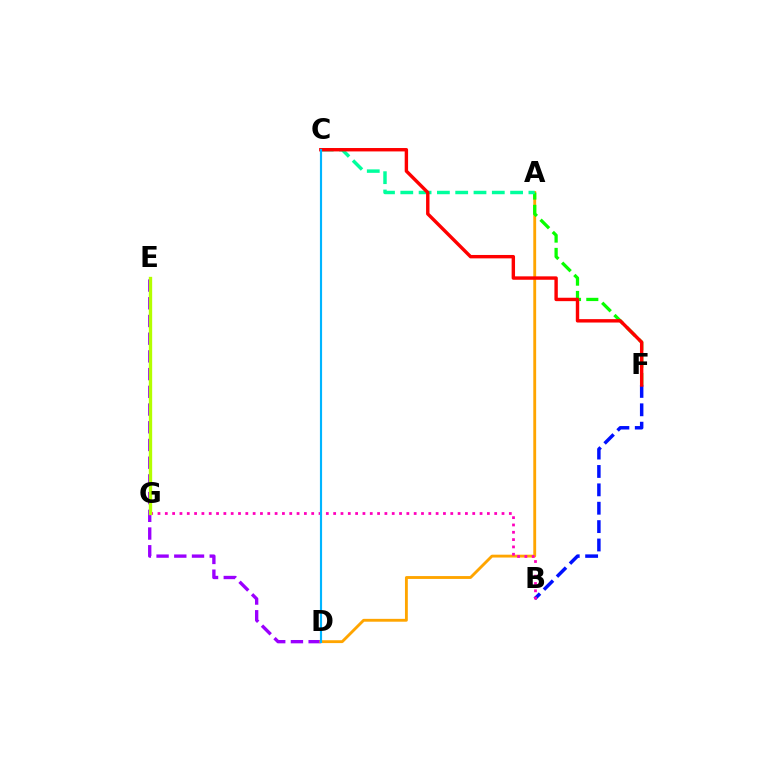{('B', 'F'): [{'color': '#0010ff', 'line_style': 'dashed', 'thickness': 2.5}], ('D', 'E'): [{'color': '#9b00ff', 'line_style': 'dashed', 'thickness': 2.41}], ('A', 'D'): [{'color': '#ffa500', 'line_style': 'solid', 'thickness': 2.06}], ('A', 'F'): [{'color': '#08ff00', 'line_style': 'dashed', 'thickness': 2.35}], ('A', 'C'): [{'color': '#00ff9d', 'line_style': 'dashed', 'thickness': 2.49}], ('B', 'G'): [{'color': '#ff00bd', 'line_style': 'dotted', 'thickness': 1.99}], ('C', 'F'): [{'color': '#ff0000', 'line_style': 'solid', 'thickness': 2.45}], ('E', 'G'): [{'color': '#b3ff00', 'line_style': 'solid', 'thickness': 2.4}], ('C', 'D'): [{'color': '#00b5ff', 'line_style': 'solid', 'thickness': 1.55}]}